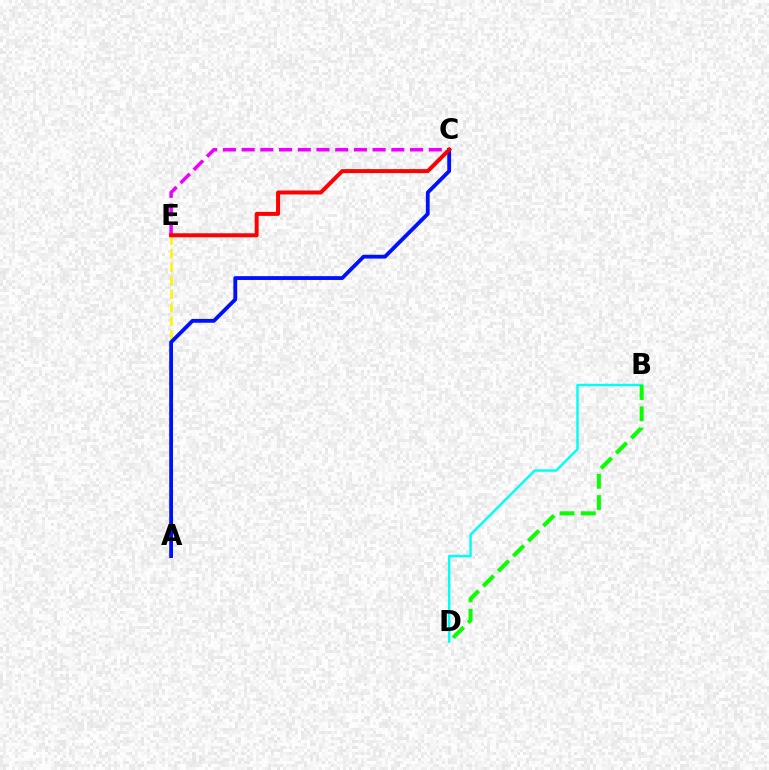{('C', 'E'): [{'color': '#ee00ff', 'line_style': 'dashed', 'thickness': 2.54}, {'color': '#ff0000', 'line_style': 'solid', 'thickness': 2.87}], ('B', 'D'): [{'color': '#00fff6', 'line_style': 'solid', 'thickness': 1.76}, {'color': '#08ff00', 'line_style': 'dashed', 'thickness': 2.9}], ('A', 'E'): [{'color': '#fcf500', 'line_style': 'dashed', 'thickness': 1.84}], ('A', 'C'): [{'color': '#0010ff', 'line_style': 'solid', 'thickness': 2.75}]}